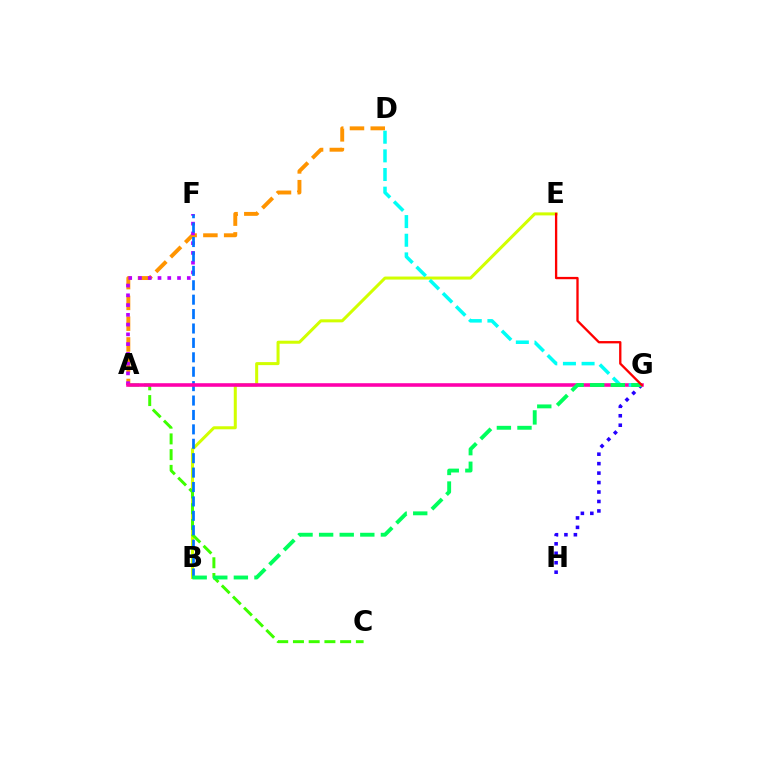{('G', 'H'): [{'color': '#2500ff', 'line_style': 'dotted', 'thickness': 2.57}], ('A', 'D'): [{'color': '#ff9400', 'line_style': 'dashed', 'thickness': 2.82}], ('B', 'E'): [{'color': '#d1ff00', 'line_style': 'solid', 'thickness': 2.18}], ('A', 'C'): [{'color': '#3dff00', 'line_style': 'dashed', 'thickness': 2.14}], ('A', 'F'): [{'color': '#b900ff', 'line_style': 'dotted', 'thickness': 2.65}], ('B', 'F'): [{'color': '#0074ff', 'line_style': 'dashed', 'thickness': 1.96}], ('A', 'G'): [{'color': '#ff00ac', 'line_style': 'solid', 'thickness': 2.58}], ('D', 'G'): [{'color': '#00fff6', 'line_style': 'dashed', 'thickness': 2.53}], ('B', 'G'): [{'color': '#00ff5c', 'line_style': 'dashed', 'thickness': 2.8}], ('E', 'G'): [{'color': '#ff0000', 'line_style': 'solid', 'thickness': 1.67}]}